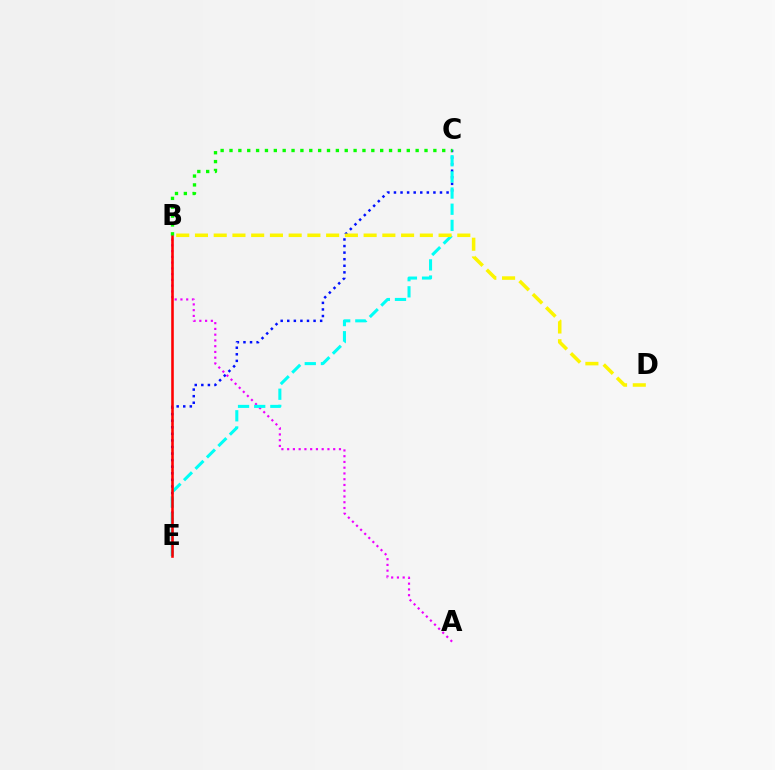{('C', 'E'): [{'color': '#0010ff', 'line_style': 'dotted', 'thickness': 1.79}, {'color': '#00fff6', 'line_style': 'dashed', 'thickness': 2.19}], ('A', 'B'): [{'color': '#ee00ff', 'line_style': 'dotted', 'thickness': 1.56}], ('B', 'E'): [{'color': '#ff0000', 'line_style': 'solid', 'thickness': 1.85}], ('B', 'C'): [{'color': '#08ff00', 'line_style': 'dotted', 'thickness': 2.41}], ('B', 'D'): [{'color': '#fcf500', 'line_style': 'dashed', 'thickness': 2.55}]}